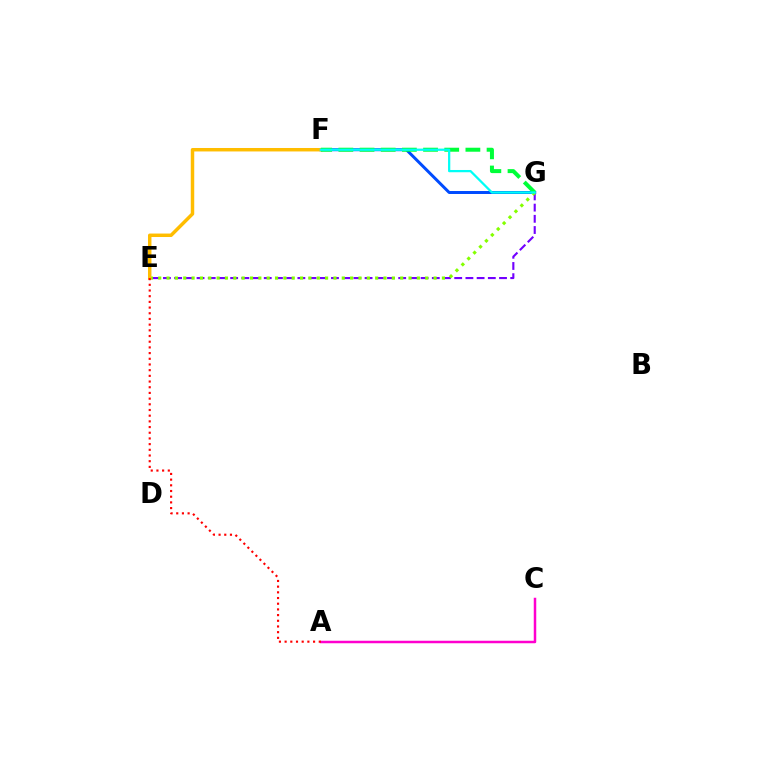{('A', 'C'): [{'color': '#ff00cf', 'line_style': 'solid', 'thickness': 1.8}], ('E', 'G'): [{'color': '#7200ff', 'line_style': 'dashed', 'thickness': 1.52}, {'color': '#84ff00', 'line_style': 'dotted', 'thickness': 2.27}], ('F', 'G'): [{'color': '#004bff', 'line_style': 'solid', 'thickness': 2.15}, {'color': '#00ff39', 'line_style': 'dashed', 'thickness': 2.88}, {'color': '#00fff6', 'line_style': 'solid', 'thickness': 1.62}], ('E', 'F'): [{'color': '#ffbd00', 'line_style': 'solid', 'thickness': 2.5}], ('A', 'E'): [{'color': '#ff0000', 'line_style': 'dotted', 'thickness': 1.55}]}